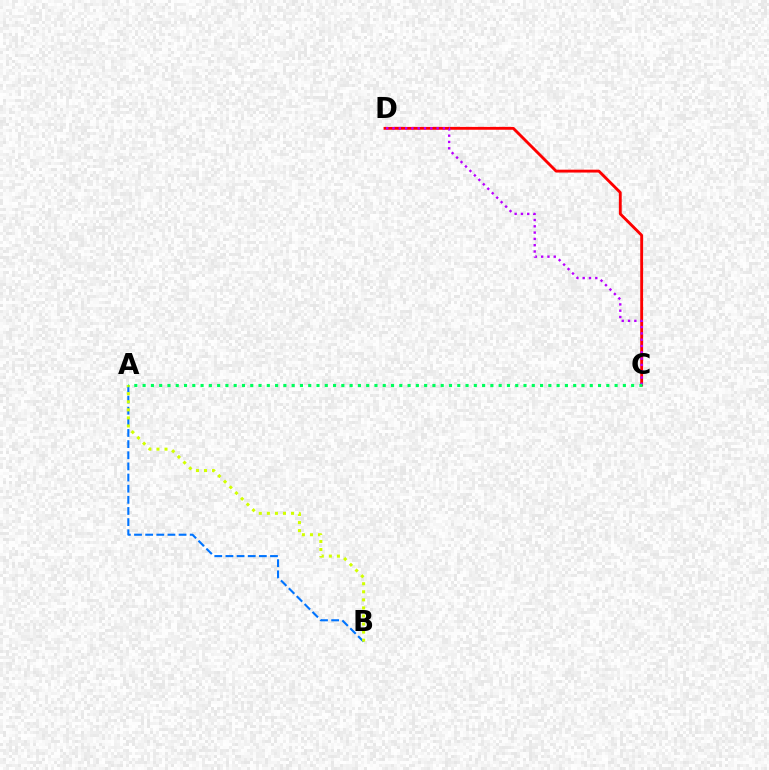{('C', 'D'): [{'color': '#ff0000', 'line_style': 'solid', 'thickness': 2.06}, {'color': '#b900ff', 'line_style': 'dotted', 'thickness': 1.71}], ('A', 'B'): [{'color': '#0074ff', 'line_style': 'dashed', 'thickness': 1.51}, {'color': '#d1ff00', 'line_style': 'dotted', 'thickness': 2.19}], ('A', 'C'): [{'color': '#00ff5c', 'line_style': 'dotted', 'thickness': 2.25}]}